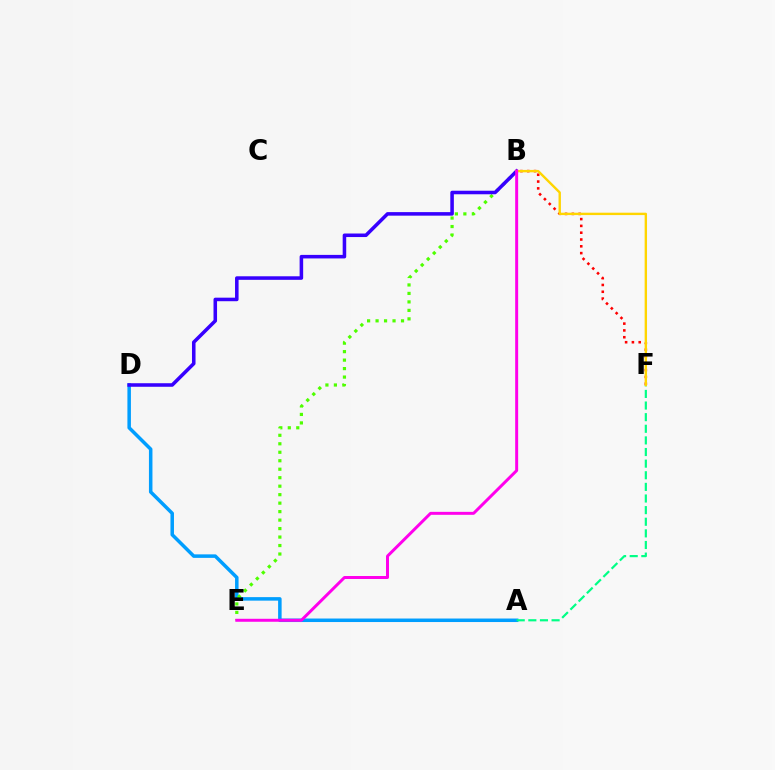{('B', 'F'): [{'color': '#ff0000', 'line_style': 'dotted', 'thickness': 1.85}, {'color': '#ffd500', 'line_style': 'solid', 'thickness': 1.72}], ('A', 'D'): [{'color': '#009eff', 'line_style': 'solid', 'thickness': 2.53}], ('B', 'E'): [{'color': '#4fff00', 'line_style': 'dotted', 'thickness': 2.3}, {'color': '#ff00ed', 'line_style': 'solid', 'thickness': 2.14}], ('A', 'F'): [{'color': '#00ff86', 'line_style': 'dashed', 'thickness': 1.58}], ('B', 'D'): [{'color': '#3700ff', 'line_style': 'solid', 'thickness': 2.55}]}